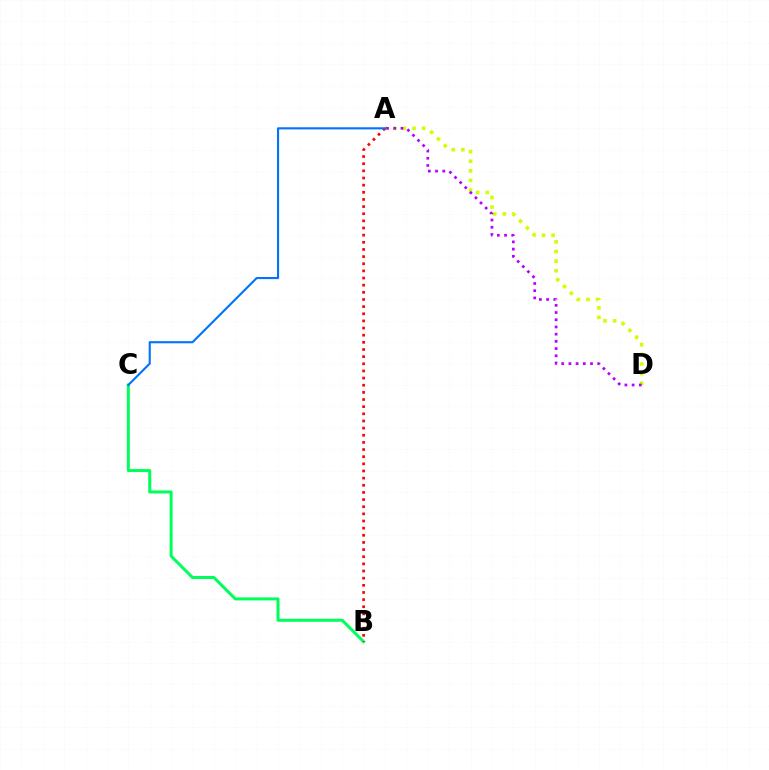{('A', 'D'): [{'color': '#d1ff00', 'line_style': 'dotted', 'thickness': 2.61}, {'color': '#b900ff', 'line_style': 'dotted', 'thickness': 1.96}], ('B', 'C'): [{'color': '#00ff5c', 'line_style': 'solid', 'thickness': 2.17}], ('A', 'B'): [{'color': '#ff0000', 'line_style': 'dotted', 'thickness': 1.94}], ('A', 'C'): [{'color': '#0074ff', 'line_style': 'solid', 'thickness': 1.52}]}